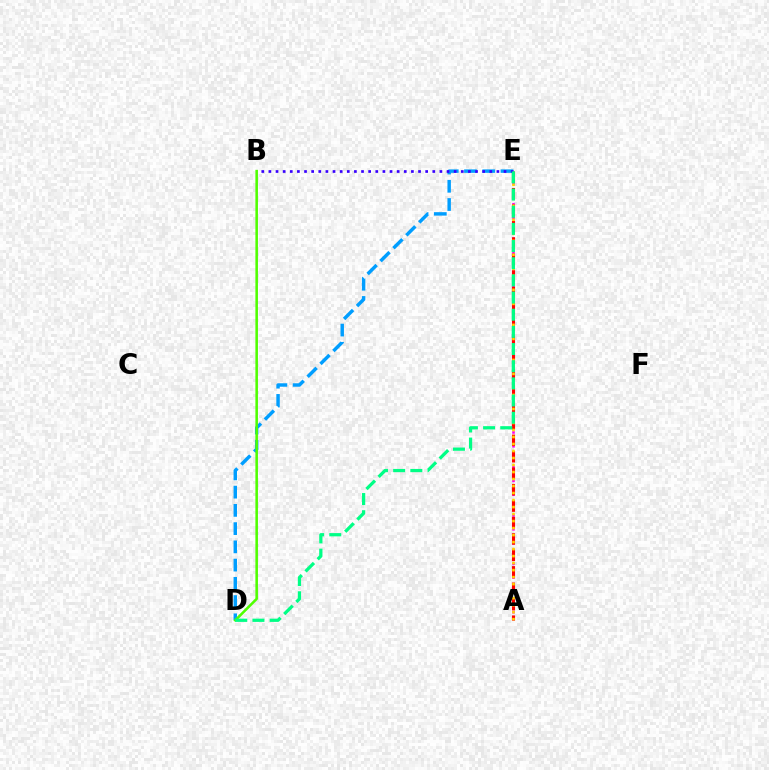{('A', 'E'): [{'color': '#ff00ed', 'line_style': 'dotted', 'thickness': 1.88}, {'color': '#ff0000', 'line_style': 'dashed', 'thickness': 2.23}, {'color': '#ffd500', 'line_style': 'dotted', 'thickness': 1.9}], ('D', 'E'): [{'color': '#009eff', 'line_style': 'dashed', 'thickness': 2.48}, {'color': '#00ff86', 'line_style': 'dashed', 'thickness': 2.33}], ('B', 'E'): [{'color': '#3700ff', 'line_style': 'dotted', 'thickness': 1.94}], ('B', 'D'): [{'color': '#4fff00', 'line_style': 'solid', 'thickness': 1.84}]}